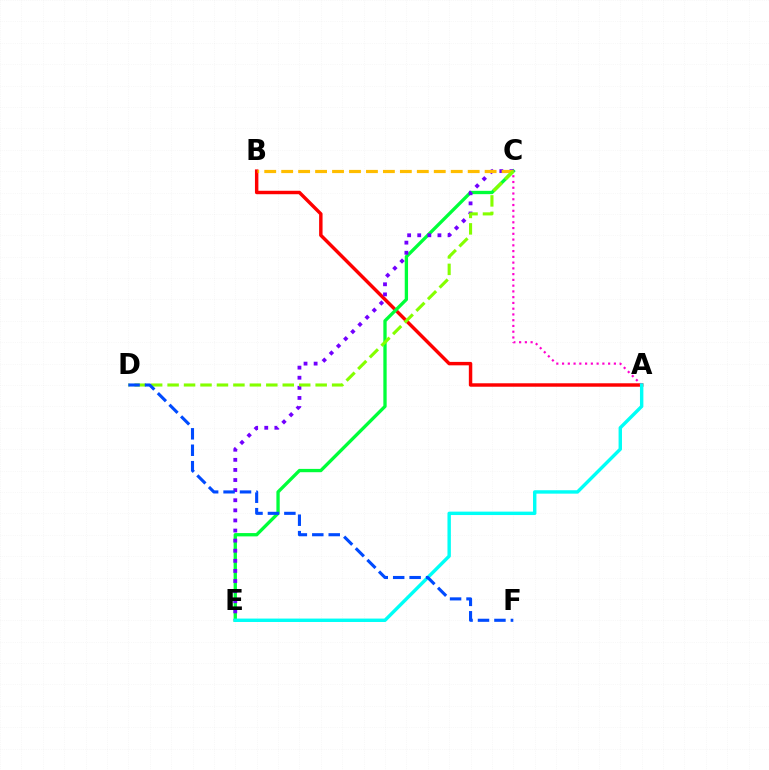{('A', 'B'): [{'color': '#ff0000', 'line_style': 'solid', 'thickness': 2.48}], ('C', 'E'): [{'color': '#00ff39', 'line_style': 'solid', 'thickness': 2.39}, {'color': '#7200ff', 'line_style': 'dotted', 'thickness': 2.74}], ('B', 'C'): [{'color': '#ffbd00', 'line_style': 'dashed', 'thickness': 2.3}], ('A', 'C'): [{'color': '#ff00cf', 'line_style': 'dotted', 'thickness': 1.56}], ('C', 'D'): [{'color': '#84ff00', 'line_style': 'dashed', 'thickness': 2.24}], ('A', 'E'): [{'color': '#00fff6', 'line_style': 'solid', 'thickness': 2.46}], ('D', 'F'): [{'color': '#004bff', 'line_style': 'dashed', 'thickness': 2.23}]}